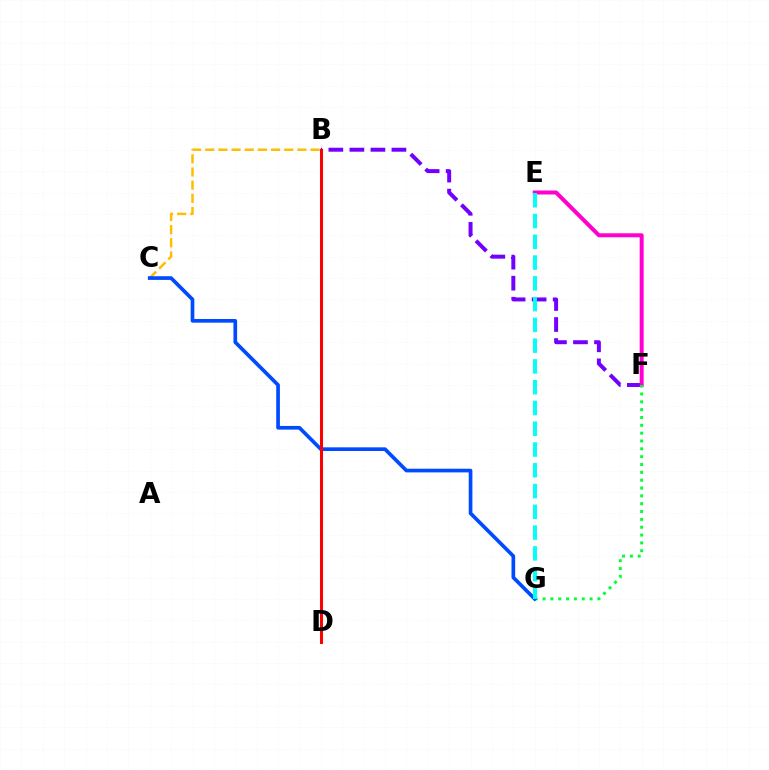{('B', 'F'): [{'color': '#7200ff', 'line_style': 'dashed', 'thickness': 2.86}], ('B', 'C'): [{'color': '#ffbd00', 'line_style': 'dashed', 'thickness': 1.79}], ('E', 'F'): [{'color': '#ff00cf', 'line_style': 'solid', 'thickness': 2.87}], ('B', 'D'): [{'color': '#84ff00', 'line_style': 'dashed', 'thickness': 1.8}, {'color': '#ff0000', 'line_style': 'solid', 'thickness': 2.17}], ('F', 'G'): [{'color': '#00ff39', 'line_style': 'dotted', 'thickness': 2.13}], ('C', 'G'): [{'color': '#004bff', 'line_style': 'solid', 'thickness': 2.65}], ('E', 'G'): [{'color': '#00fff6', 'line_style': 'dashed', 'thickness': 2.82}]}